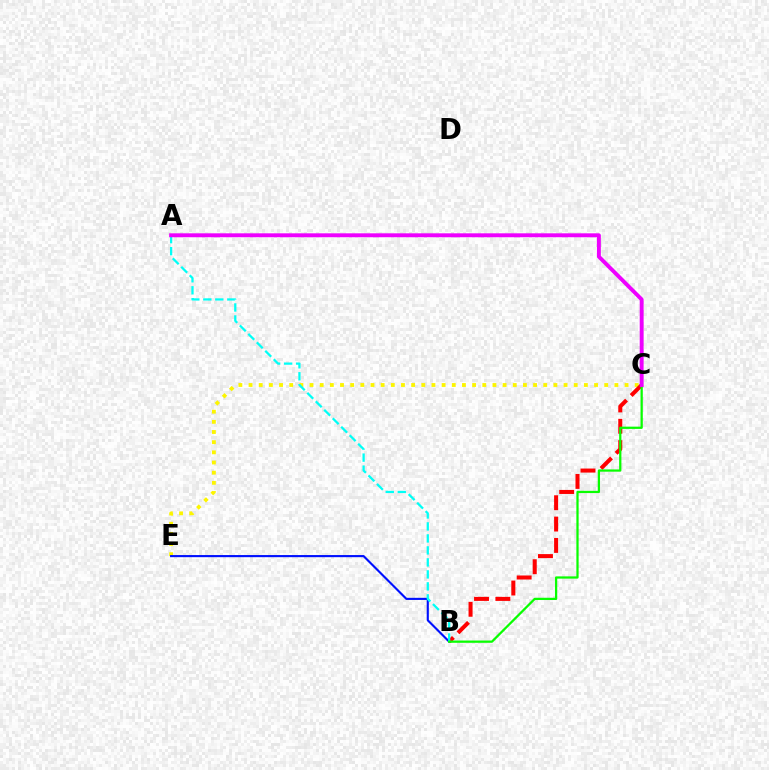{('C', 'E'): [{'color': '#fcf500', 'line_style': 'dotted', 'thickness': 2.76}], ('B', 'C'): [{'color': '#ff0000', 'line_style': 'dashed', 'thickness': 2.9}, {'color': '#08ff00', 'line_style': 'solid', 'thickness': 1.62}], ('B', 'E'): [{'color': '#0010ff', 'line_style': 'solid', 'thickness': 1.53}], ('A', 'B'): [{'color': '#00fff6', 'line_style': 'dashed', 'thickness': 1.63}], ('A', 'C'): [{'color': '#ee00ff', 'line_style': 'solid', 'thickness': 2.82}]}